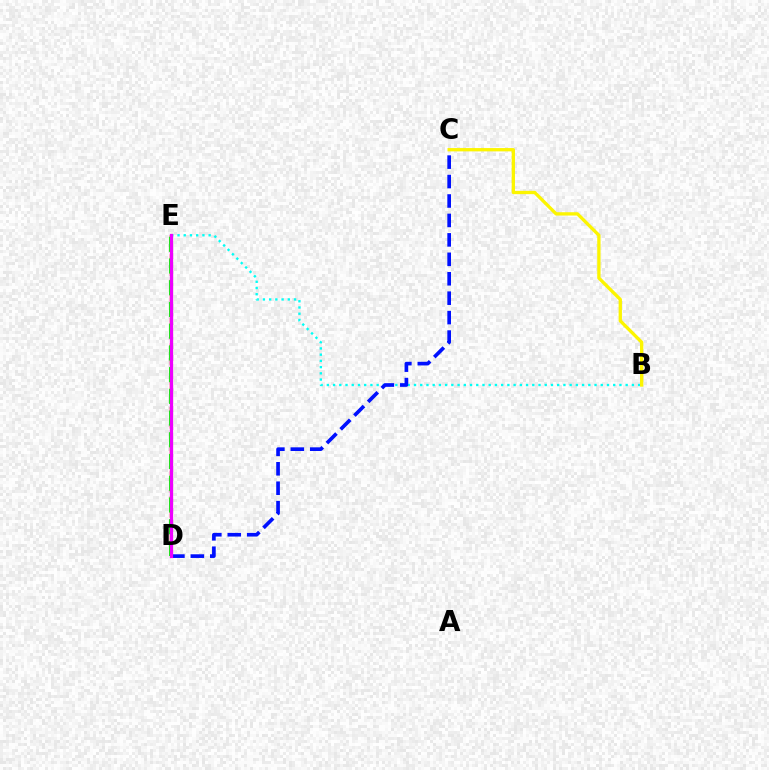{('B', 'E'): [{'color': '#00fff6', 'line_style': 'dotted', 'thickness': 1.69}], ('D', 'E'): [{'color': '#ff0000', 'line_style': 'dashed', 'thickness': 1.73}, {'color': '#08ff00', 'line_style': 'dashed', 'thickness': 2.95}, {'color': '#ee00ff', 'line_style': 'solid', 'thickness': 2.35}], ('B', 'C'): [{'color': '#fcf500', 'line_style': 'solid', 'thickness': 2.39}], ('C', 'D'): [{'color': '#0010ff', 'line_style': 'dashed', 'thickness': 2.64}]}